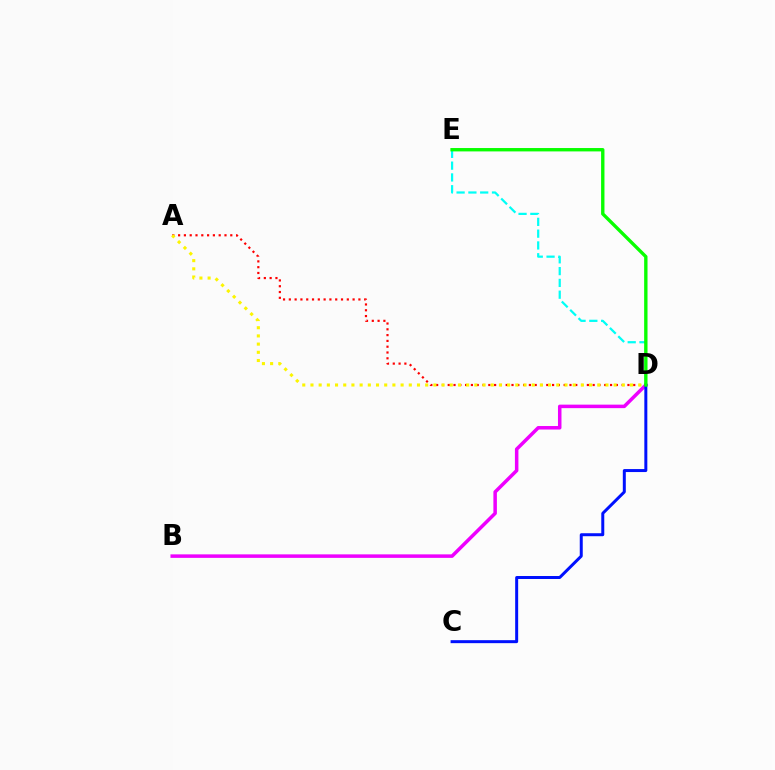{('A', 'D'): [{'color': '#ff0000', 'line_style': 'dotted', 'thickness': 1.58}, {'color': '#fcf500', 'line_style': 'dotted', 'thickness': 2.23}], ('B', 'D'): [{'color': '#ee00ff', 'line_style': 'solid', 'thickness': 2.52}], ('D', 'E'): [{'color': '#00fff6', 'line_style': 'dashed', 'thickness': 1.6}, {'color': '#08ff00', 'line_style': 'solid', 'thickness': 2.42}], ('C', 'D'): [{'color': '#0010ff', 'line_style': 'solid', 'thickness': 2.15}]}